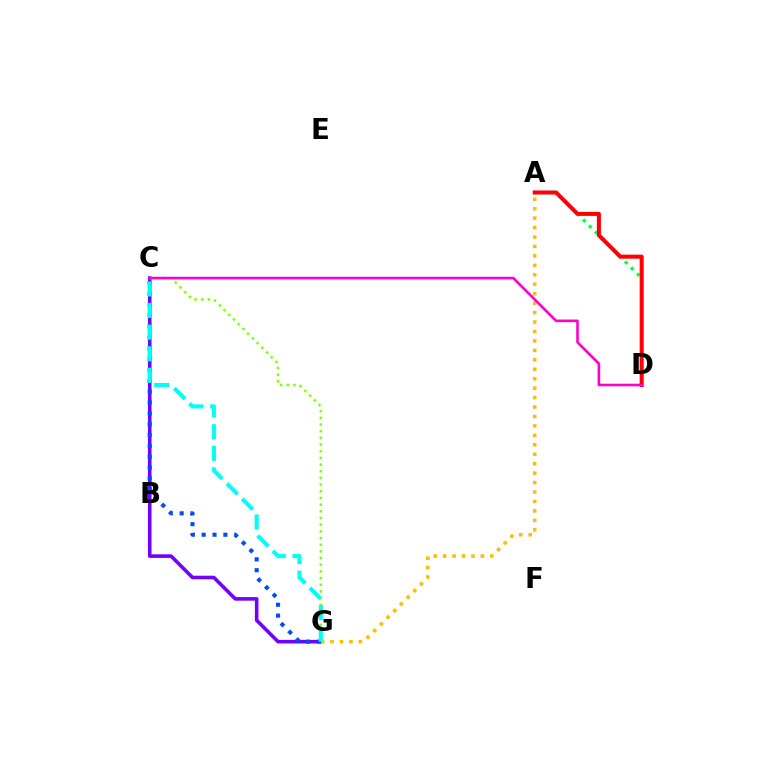{('A', 'D'): [{'color': '#00ff39', 'line_style': 'dotted', 'thickness': 2.3}, {'color': '#ff0000', 'line_style': 'solid', 'thickness': 2.9}], ('C', 'G'): [{'color': '#7200ff', 'line_style': 'solid', 'thickness': 2.58}, {'color': '#84ff00', 'line_style': 'dotted', 'thickness': 1.81}, {'color': '#004bff', 'line_style': 'dotted', 'thickness': 2.95}, {'color': '#00fff6', 'line_style': 'dashed', 'thickness': 2.93}], ('A', 'G'): [{'color': '#ffbd00', 'line_style': 'dotted', 'thickness': 2.57}], ('C', 'D'): [{'color': '#ff00cf', 'line_style': 'solid', 'thickness': 1.88}]}